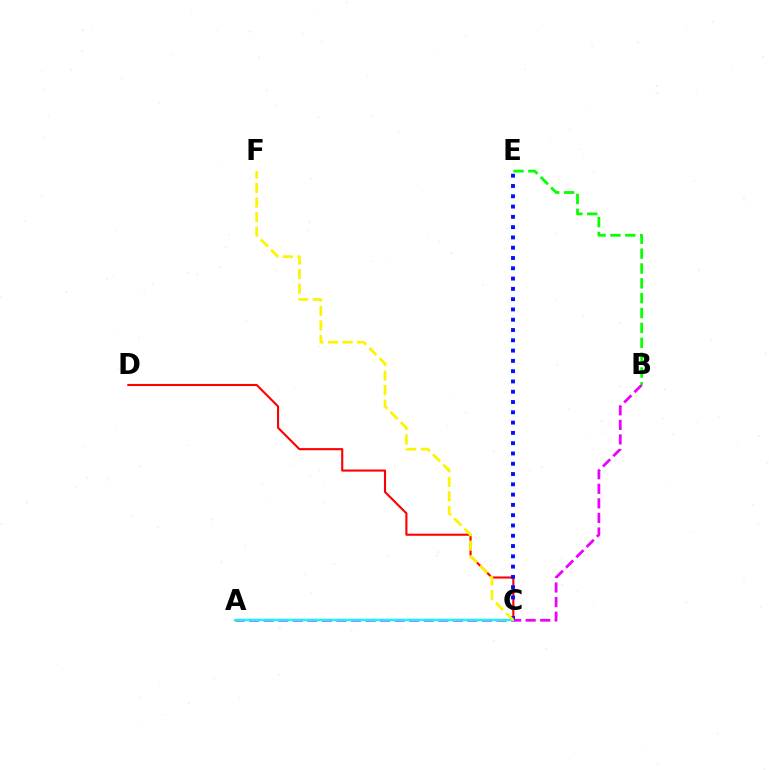{('C', 'D'): [{'color': '#ff0000', 'line_style': 'solid', 'thickness': 1.52}], ('A', 'B'): [{'color': '#ee00ff', 'line_style': 'dashed', 'thickness': 1.98}], ('C', 'E'): [{'color': '#0010ff', 'line_style': 'dotted', 'thickness': 2.8}], ('A', 'C'): [{'color': '#00fff6', 'line_style': 'solid', 'thickness': 1.62}], ('B', 'E'): [{'color': '#08ff00', 'line_style': 'dashed', 'thickness': 2.02}], ('C', 'F'): [{'color': '#fcf500', 'line_style': 'dashed', 'thickness': 1.98}]}